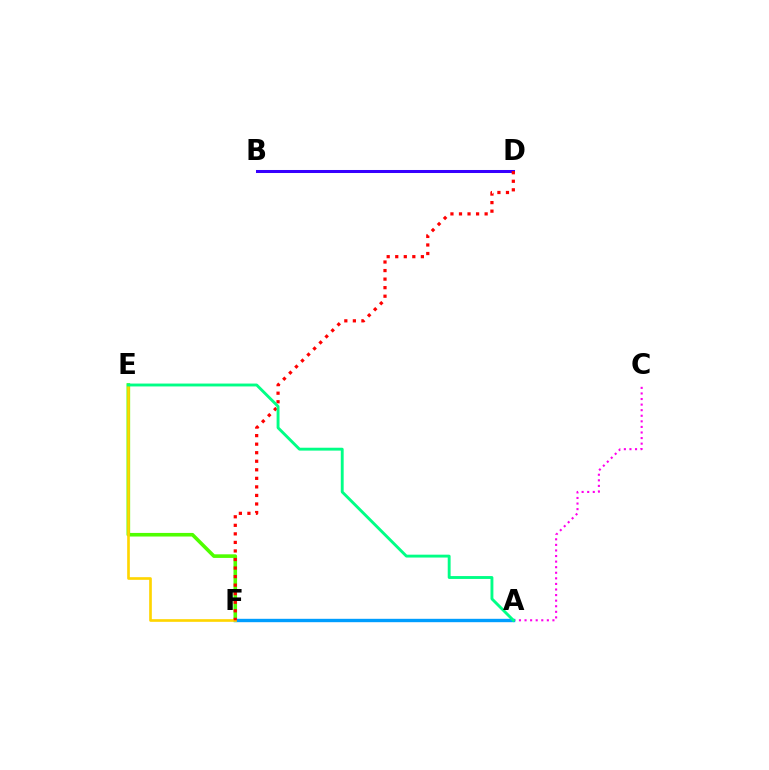{('E', 'F'): [{'color': '#4fff00', 'line_style': 'solid', 'thickness': 2.59}, {'color': '#ffd500', 'line_style': 'solid', 'thickness': 1.92}], ('A', 'C'): [{'color': '#ff00ed', 'line_style': 'dotted', 'thickness': 1.52}], ('A', 'F'): [{'color': '#009eff', 'line_style': 'solid', 'thickness': 2.43}], ('B', 'D'): [{'color': '#3700ff', 'line_style': 'solid', 'thickness': 2.18}], ('D', 'F'): [{'color': '#ff0000', 'line_style': 'dotted', 'thickness': 2.32}], ('A', 'E'): [{'color': '#00ff86', 'line_style': 'solid', 'thickness': 2.07}]}